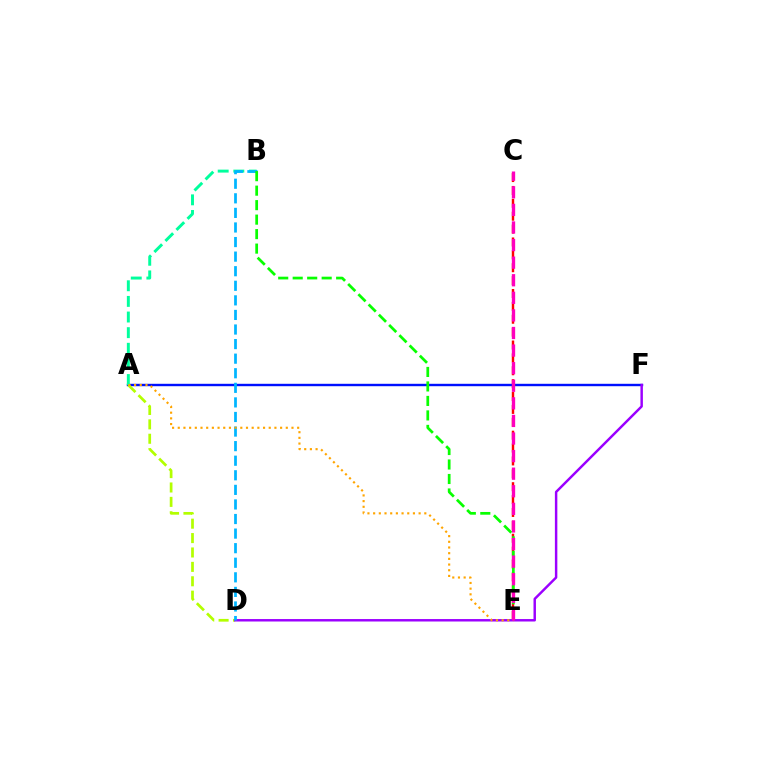{('C', 'E'): [{'color': '#ff0000', 'line_style': 'dashed', 'thickness': 1.75}, {'color': '#ff00bd', 'line_style': 'dashed', 'thickness': 2.39}], ('A', 'F'): [{'color': '#0010ff', 'line_style': 'solid', 'thickness': 1.73}], ('A', 'D'): [{'color': '#b3ff00', 'line_style': 'dashed', 'thickness': 1.96}], ('A', 'B'): [{'color': '#00ff9d', 'line_style': 'dashed', 'thickness': 2.12}], ('D', 'F'): [{'color': '#9b00ff', 'line_style': 'solid', 'thickness': 1.77}], ('B', 'D'): [{'color': '#00b5ff', 'line_style': 'dashed', 'thickness': 1.98}], ('B', 'E'): [{'color': '#08ff00', 'line_style': 'dashed', 'thickness': 1.97}], ('A', 'E'): [{'color': '#ffa500', 'line_style': 'dotted', 'thickness': 1.54}]}